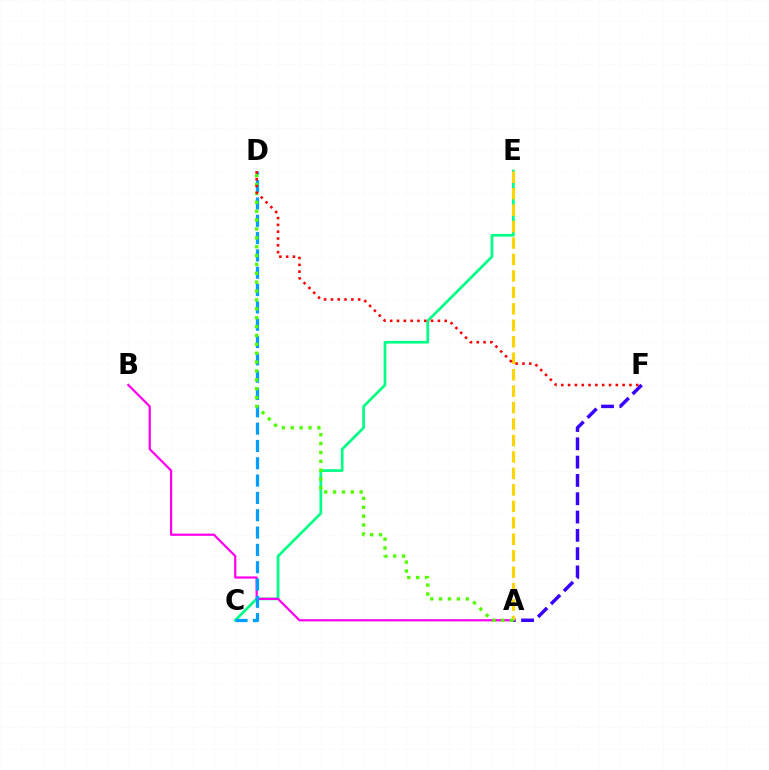{('C', 'E'): [{'color': '#00ff86', 'line_style': 'solid', 'thickness': 1.95}], ('A', 'B'): [{'color': '#ff00ed', 'line_style': 'solid', 'thickness': 1.6}], ('A', 'F'): [{'color': '#3700ff', 'line_style': 'dashed', 'thickness': 2.49}], ('A', 'E'): [{'color': '#ffd500', 'line_style': 'dashed', 'thickness': 2.24}], ('C', 'D'): [{'color': '#009eff', 'line_style': 'dashed', 'thickness': 2.35}], ('A', 'D'): [{'color': '#4fff00', 'line_style': 'dotted', 'thickness': 2.41}], ('D', 'F'): [{'color': '#ff0000', 'line_style': 'dotted', 'thickness': 1.85}]}